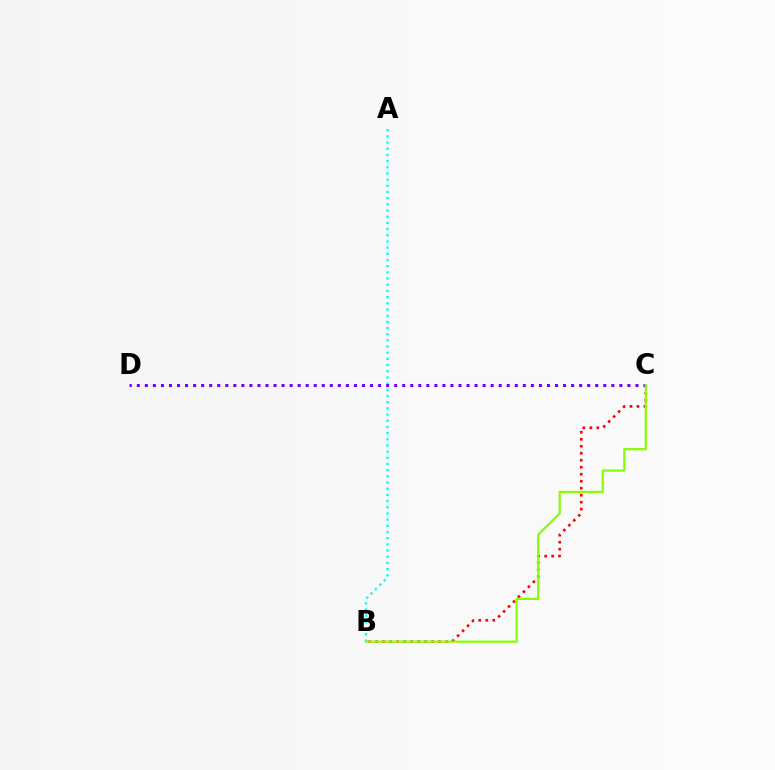{('A', 'B'): [{'color': '#00fff6', 'line_style': 'dotted', 'thickness': 1.68}], ('B', 'C'): [{'color': '#ff0000', 'line_style': 'dotted', 'thickness': 1.9}, {'color': '#84ff00', 'line_style': 'solid', 'thickness': 1.59}], ('C', 'D'): [{'color': '#7200ff', 'line_style': 'dotted', 'thickness': 2.19}]}